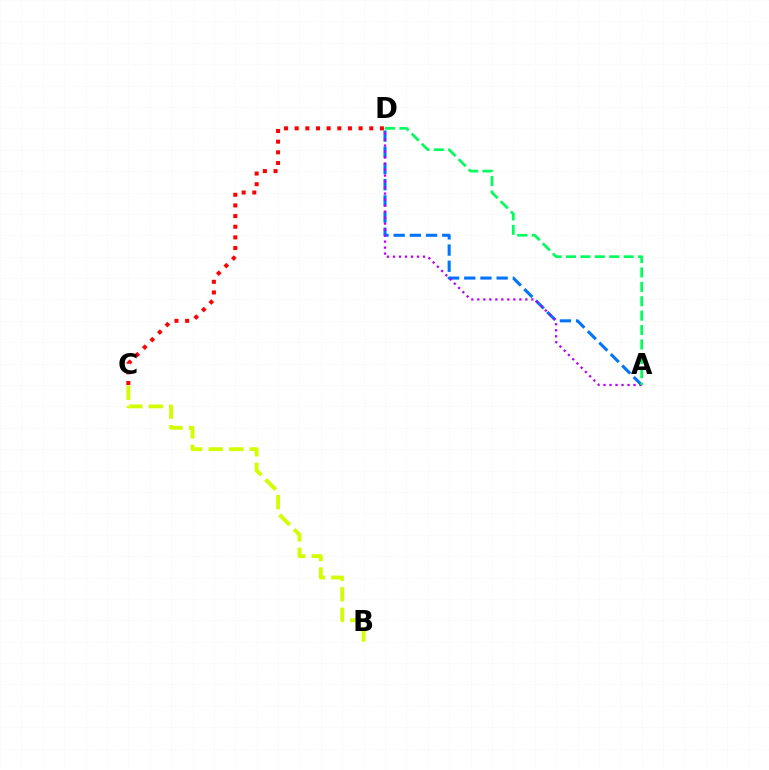{('B', 'C'): [{'color': '#d1ff00', 'line_style': 'dashed', 'thickness': 2.79}], ('A', 'D'): [{'color': '#0074ff', 'line_style': 'dashed', 'thickness': 2.2}, {'color': '#b900ff', 'line_style': 'dotted', 'thickness': 1.63}, {'color': '#00ff5c', 'line_style': 'dashed', 'thickness': 1.96}], ('C', 'D'): [{'color': '#ff0000', 'line_style': 'dotted', 'thickness': 2.89}]}